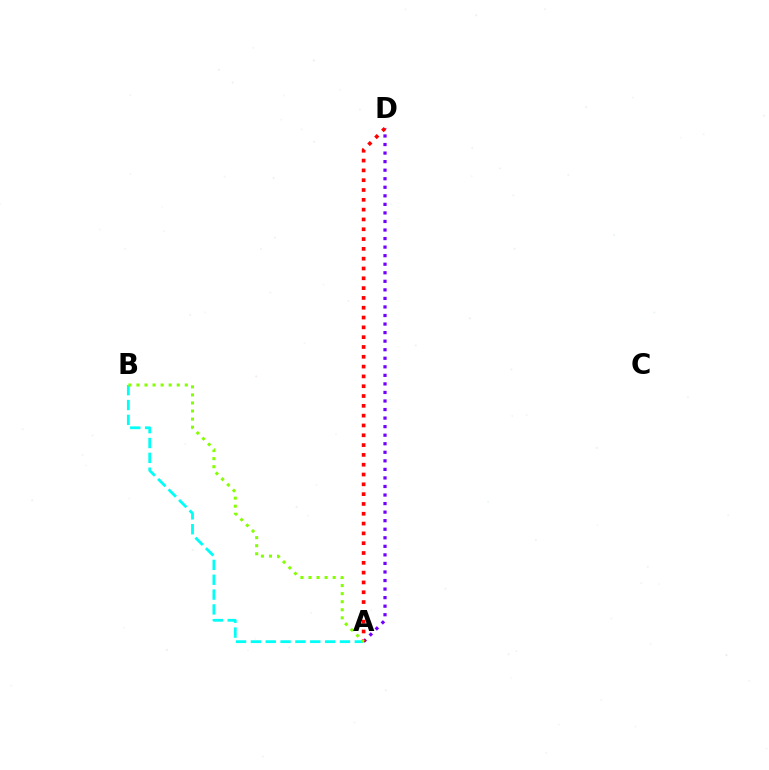{('A', 'D'): [{'color': '#7200ff', 'line_style': 'dotted', 'thickness': 2.32}, {'color': '#ff0000', 'line_style': 'dotted', 'thickness': 2.67}], ('A', 'B'): [{'color': '#00fff6', 'line_style': 'dashed', 'thickness': 2.02}, {'color': '#84ff00', 'line_style': 'dotted', 'thickness': 2.19}]}